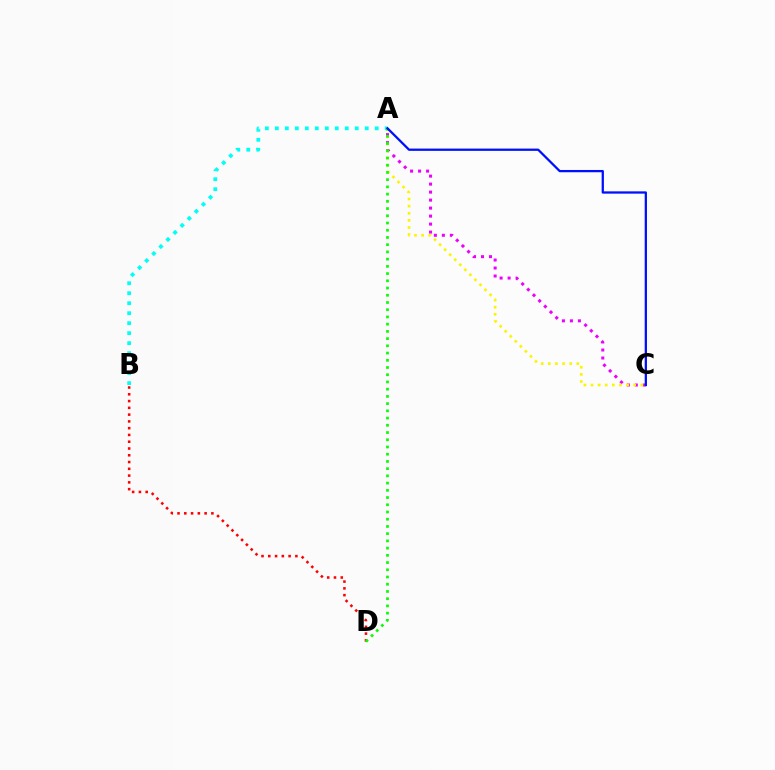{('A', 'B'): [{'color': '#00fff6', 'line_style': 'dotted', 'thickness': 2.71}], ('A', 'C'): [{'color': '#ee00ff', 'line_style': 'dotted', 'thickness': 2.17}, {'color': '#fcf500', 'line_style': 'dotted', 'thickness': 1.93}, {'color': '#0010ff', 'line_style': 'solid', 'thickness': 1.64}], ('B', 'D'): [{'color': '#ff0000', 'line_style': 'dotted', 'thickness': 1.84}], ('A', 'D'): [{'color': '#08ff00', 'line_style': 'dotted', 'thickness': 1.96}]}